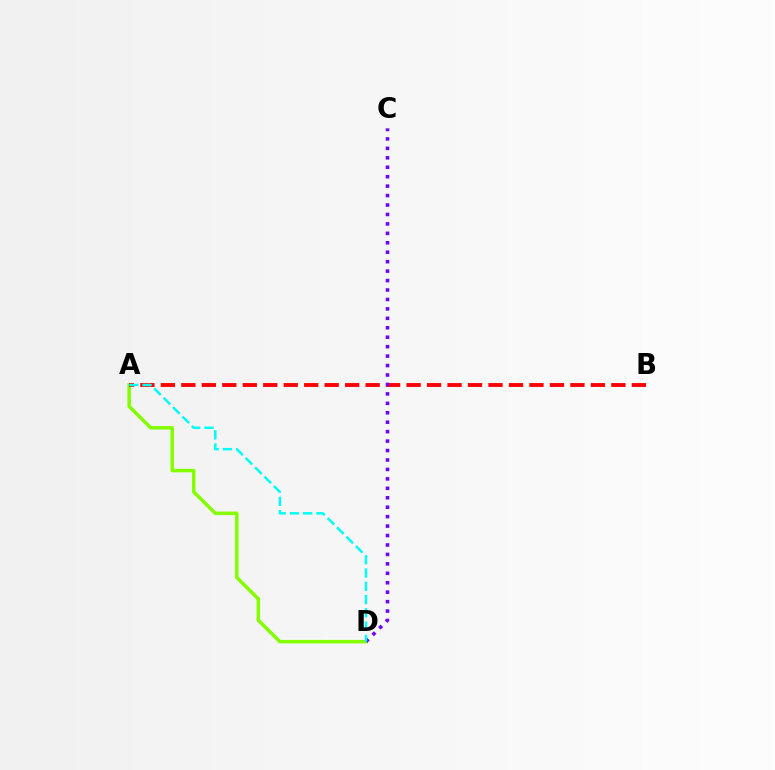{('A', 'D'): [{'color': '#84ff00', 'line_style': 'solid', 'thickness': 2.52}, {'color': '#00fff6', 'line_style': 'dashed', 'thickness': 1.8}], ('A', 'B'): [{'color': '#ff0000', 'line_style': 'dashed', 'thickness': 2.78}], ('C', 'D'): [{'color': '#7200ff', 'line_style': 'dotted', 'thickness': 2.57}]}